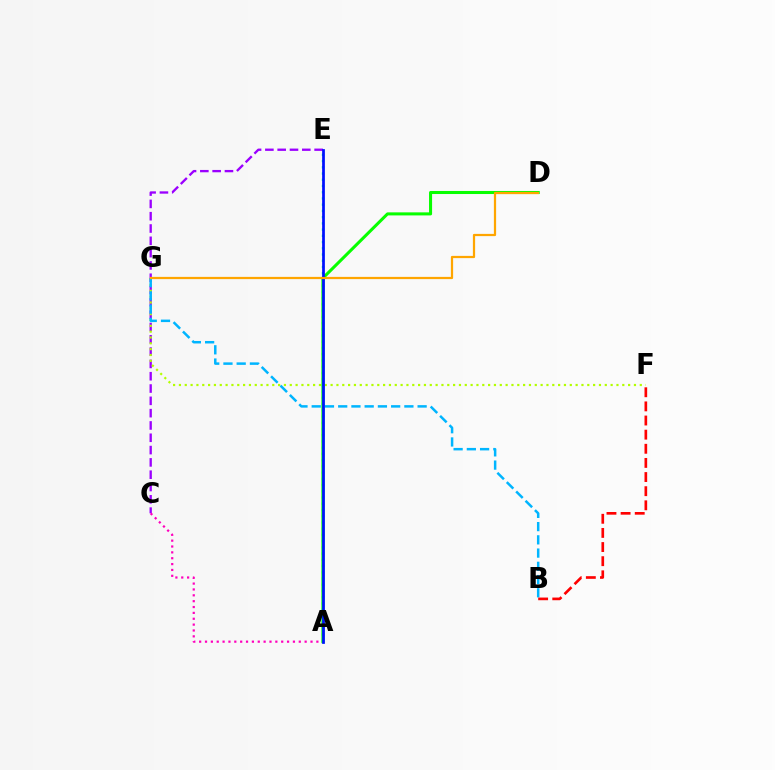{('C', 'E'): [{'color': '#9b00ff', 'line_style': 'dashed', 'thickness': 1.67}], ('A', 'C'): [{'color': '#ff00bd', 'line_style': 'dotted', 'thickness': 1.59}], ('F', 'G'): [{'color': '#b3ff00', 'line_style': 'dotted', 'thickness': 1.59}], ('B', 'G'): [{'color': '#00b5ff', 'line_style': 'dashed', 'thickness': 1.8}], ('A', 'E'): [{'color': '#00ff9d', 'line_style': 'dotted', 'thickness': 1.69}, {'color': '#0010ff', 'line_style': 'solid', 'thickness': 1.97}], ('B', 'F'): [{'color': '#ff0000', 'line_style': 'dashed', 'thickness': 1.92}], ('A', 'D'): [{'color': '#08ff00', 'line_style': 'solid', 'thickness': 2.2}], ('D', 'G'): [{'color': '#ffa500', 'line_style': 'solid', 'thickness': 1.61}]}